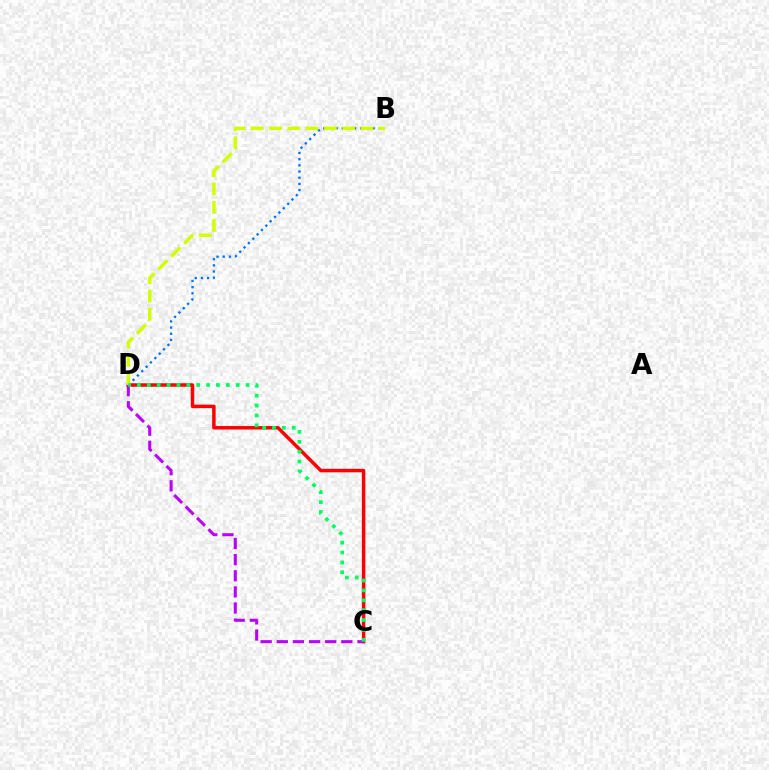{('B', 'D'): [{'color': '#0074ff', 'line_style': 'dotted', 'thickness': 1.67}, {'color': '#d1ff00', 'line_style': 'dashed', 'thickness': 2.48}], ('C', 'D'): [{'color': '#ff0000', 'line_style': 'solid', 'thickness': 2.51}, {'color': '#b900ff', 'line_style': 'dashed', 'thickness': 2.19}, {'color': '#00ff5c', 'line_style': 'dotted', 'thickness': 2.68}]}